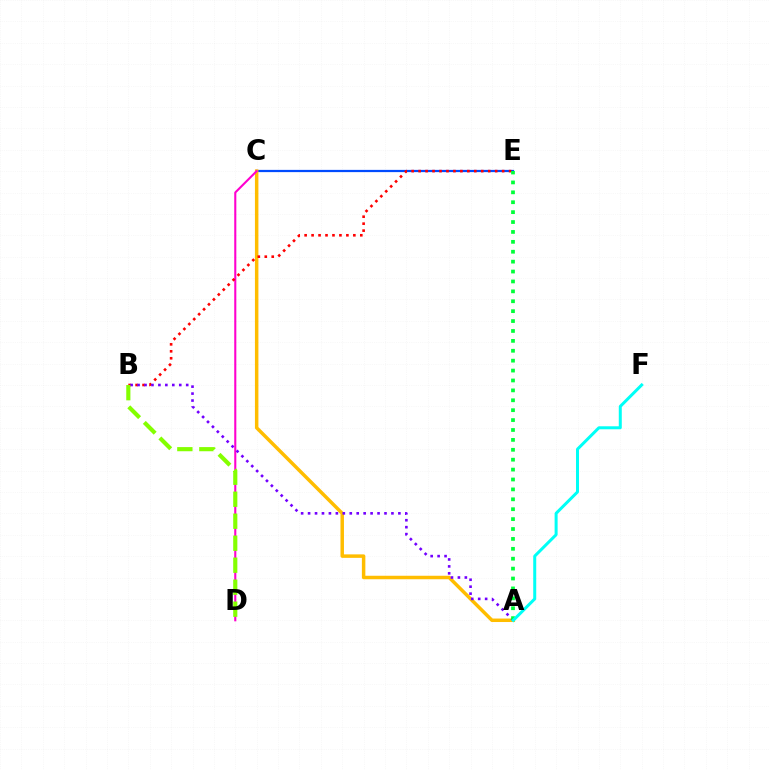{('C', 'E'): [{'color': '#004bff', 'line_style': 'solid', 'thickness': 1.61}], ('A', 'C'): [{'color': '#ffbd00', 'line_style': 'solid', 'thickness': 2.51}], ('C', 'D'): [{'color': '#ff00cf', 'line_style': 'solid', 'thickness': 1.51}], ('B', 'E'): [{'color': '#ff0000', 'line_style': 'dotted', 'thickness': 1.89}], ('A', 'B'): [{'color': '#7200ff', 'line_style': 'dotted', 'thickness': 1.89}], ('B', 'D'): [{'color': '#84ff00', 'line_style': 'dashed', 'thickness': 2.99}], ('A', 'E'): [{'color': '#00ff39', 'line_style': 'dotted', 'thickness': 2.69}], ('A', 'F'): [{'color': '#00fff6', 'line_style': 'solid', 'thickness': 2.16}]}